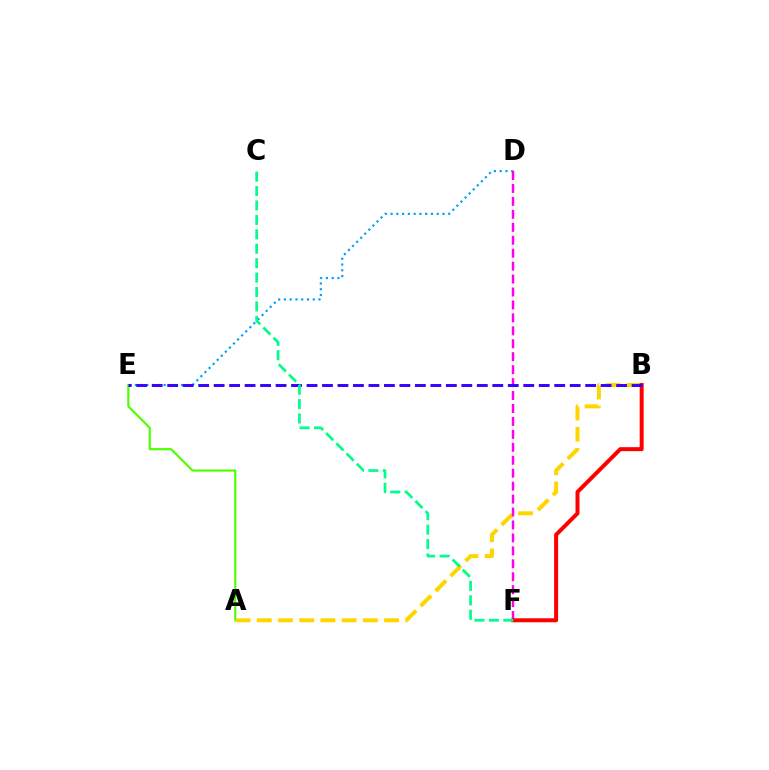{('A', 'E'): [{'color': '#4fff00', 'line_style': 'solid', 'thickness': 1.55}], ('D', 'E'): [{'color': '#009eff', 'line_style': 'dotted', 'thickness': 1.57}], ('A', 'B'): [{'color': '#ffd500', 'line_style': 'dashed', 'thickness': 2.88}], ('D', 'F'): [{'color': '#ff00ed', 'line_style': 'dashed', 'thickness': 1.76}], ('B', 'F'): [{'color': '#ff0000', 'line_style': 'solid', 'thickness': 2.87}], ('B', 'E'): [{'color': '#3700ff', 'line_style': 'dashed', 'thickness': 2.1}], ('C', 'F'): [{'color': '#00ff86', 'line_style': 'dashed', 'thickness': 1.96}]}